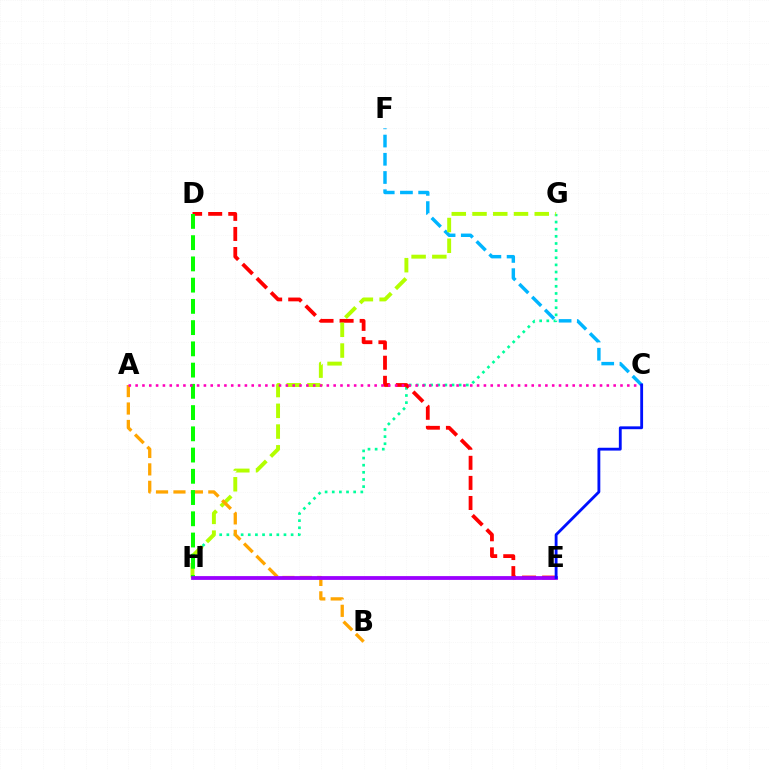{('C', 'F'): [{'color': '#00b5ff', 'line_style': 'dashed', 'thickness': 2.48}], ('G', 'H'): [{'color': '#00ff9d', 'line_style': 'dotted', 'thickness': 1.94}, {'color': '#b3ff00', 'line_style': 'dashed', 'thickness': 2.82}], ('D', 'E'): [{'color': '#ff0000', 'line_style': 'dashed', 'thickness': 2.73}], ('A', 'B'): [{'color': '#ffa500', 'line_style': 'dashed', 'thickness': 2.37}], ('D', 'H'): [{'color': '#08ff00', 'line_style': 'dashed', 'thickness': 2.89}], ('A', 'C'): [{'color': '#ff00bd', 'line_style': 'dotted', 'thickness': 1.86}], ('E', 'H'): [{'color': '#9b00ff', 'line_style': 'solid', 'thickness': 2.73}], ('C', 'E'): [{'color': '#0010ff', 'line_style': 'solid', 'thickness': 2.04}]}